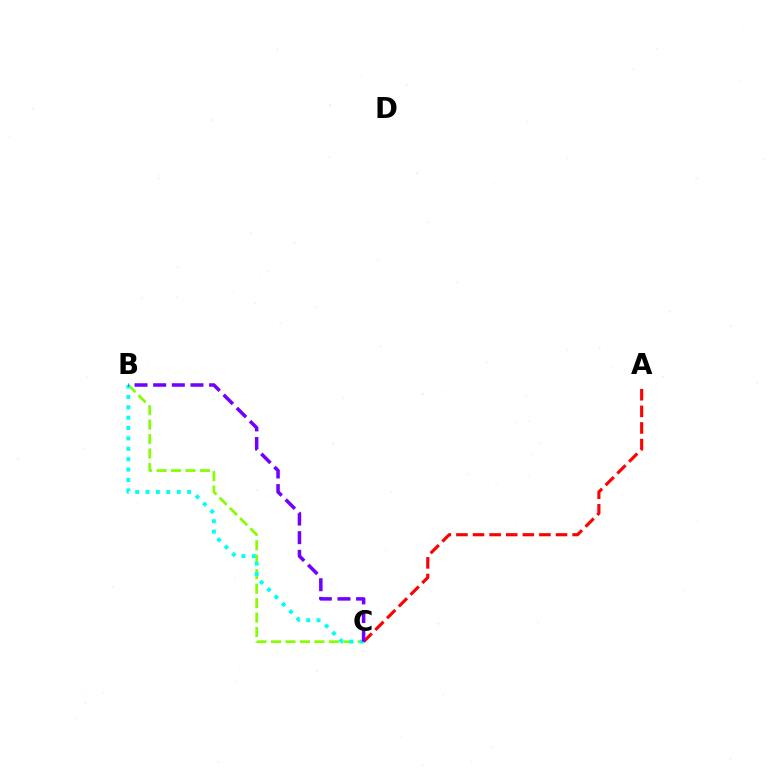{('B', 'C'): [{'color': '#84ff00', 'line_style': 'dashed', 'thickness': 1.97}, {'color': '#00fff6', 'line_style': 'dotted', 'thickness': 2.82}, {'color': '#7200ff', 'line_style': 'dashed', 'thickness': 2.53}], ('A', 'C'): [{'color': '#ff0000', 'line_style': 'dashed', 'thickness': 2.25}]}